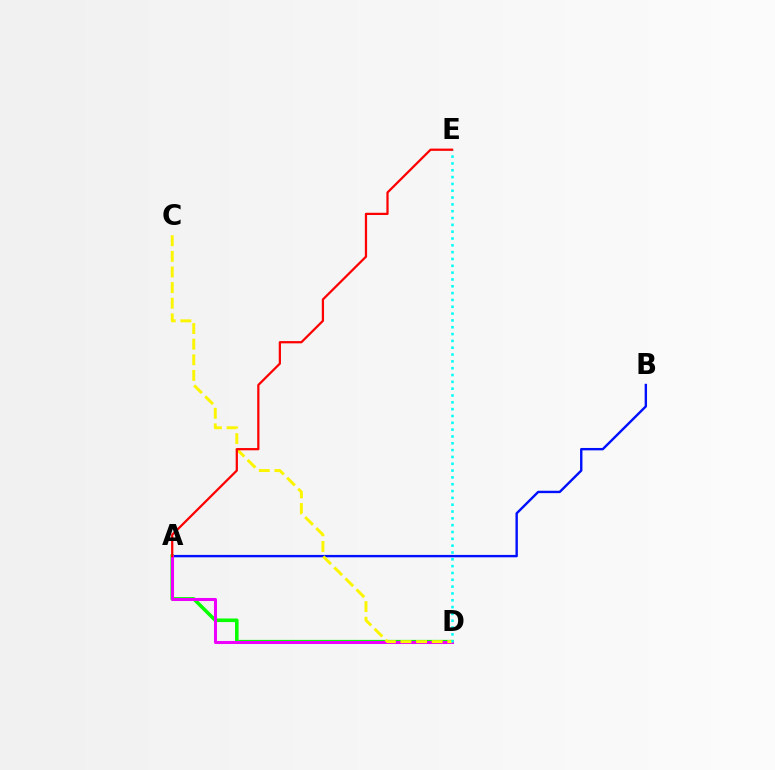{('A', 'B'): [{'color': '#0010ff', 'line_style': 'solid', 'thickness': 1.72}], ('A', 'D'): [{'color': '#08ff00', 'line_style': 'solid', 'thickness': 2.58}, {'color': '#ee00ff', 'line_style': 'solid', 'thickness': 2.18}], ('C', 'D'): [{'color': '#fcf500', 'line_style': 'dashed', 'thickness': 2.12}], ('D', 'E'): [{'color': '#00fff6', 'line_style': 'dotted', 'thickness': 1.85}], ('A', 'E'): [{'color': '#ff0000', 'line_style': 'solid', 'thickness': 1.61}]}